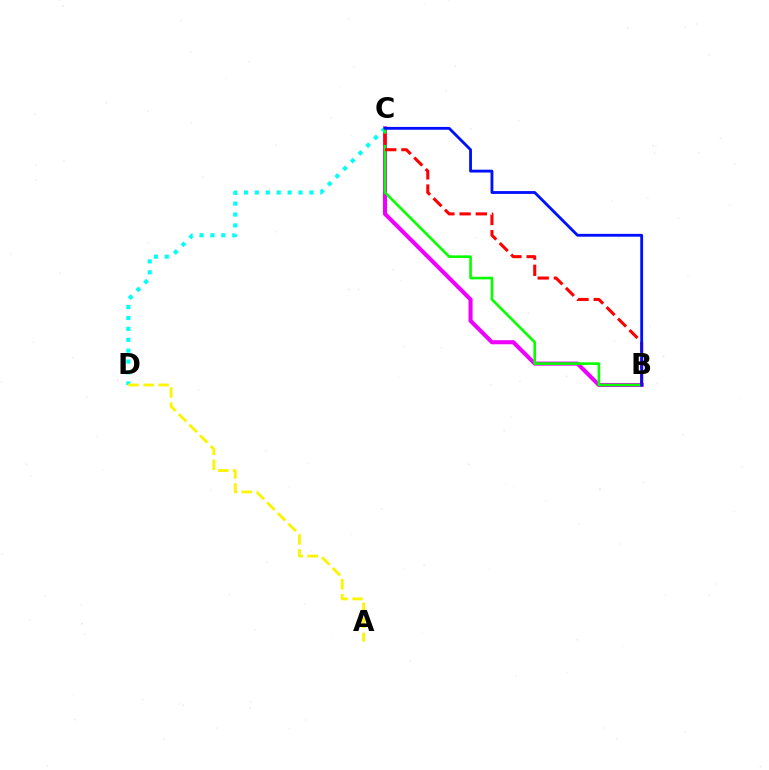{('B', 'C'): [{'color': '#ee00ff', 'line_style': 'solid', 'thickness': 2.94}, {'color': '#08ff00', 'line_style': 'solid', 'thickness': 1.89}, {'color': '#ff0000', 'line_style': 'dashed', 'thickness': 2.2}, {'color': '#0010ff', 'line_style': 'solid', 'thickness': 2.04}], ('C', 'D'): [{'color': '#00fff6', 'line_style': 'dotted', 'thickness': 2.96}], ('A', 'D'): [{'color': '#fcf500', 'line_style': 'dashed', 'thickness': 2.04}]}